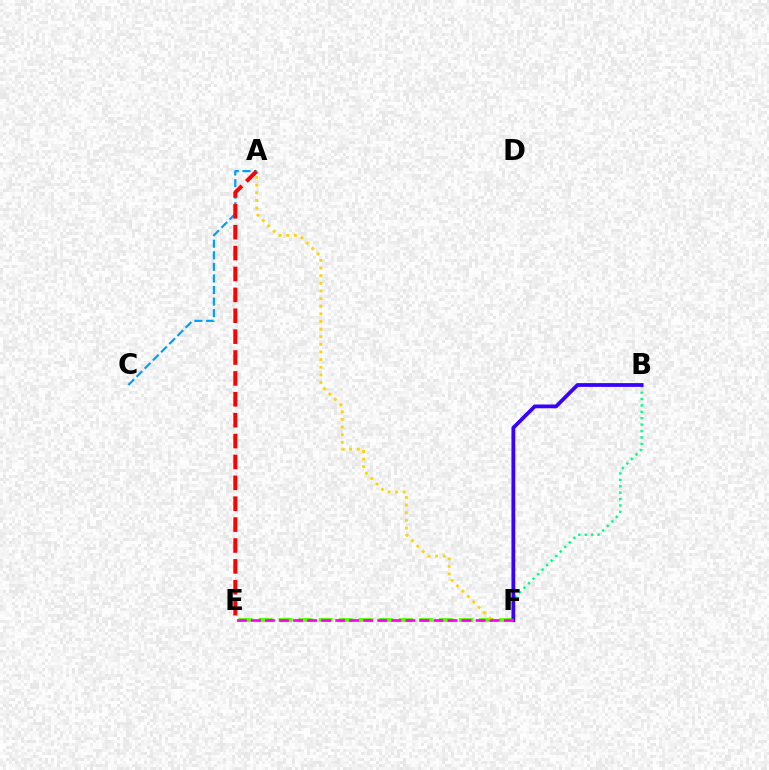{('E', 'F'): [{'color': '#4fff00', 'line_style': 'dashed', 'thickness': 2.72}, {'color': '#ff00ed', 'line_style': 'dashed', 'thickness': 1.91}], ('B', 'F'): [{'color': '#00ff86', 'line_style': 'dotted', 'thickness': 1.74}, {'color': '#3700ff', 'line_style': 'solid', 'thickness': 2.71}], ('A', 'C'): [{'color': '#009eff', 'line_style': 'dashed', 'thickness': 1.57}], ('A', 'E'): [{'color': '#ff0000', 'line_style': 'dashed', 'thickness': 2.84}], ('A', 'F'): [{'color': '#ffd500', 'line_style': 'dotted', 'thickness': 2.07}]}